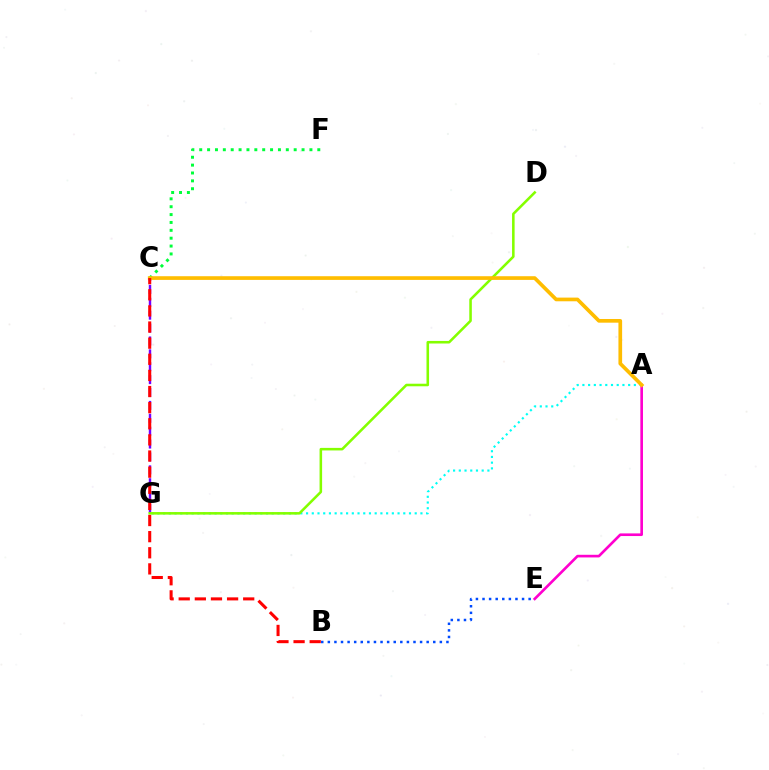{('C', 'G'): [{'color': '#7200ff', 'line_style': 'dashed', 'thickness': 1.75}], ('A', 'G'): [{'color': '#00fff6', 'line_style': 'dotted', 'thickness': 1.55}], ('A', 'E'): [{'color': '#ff00cf', 'line_style': 'solid', 'thickness': 1.9}], ('B', 'E'): [{'color': '#004bff', 'line_style': 'dotted', 'thickness': 1.79}], ('D', 'G'): [{'color': '#84ff00', 'line_style': 'solid', 'thickness': 1.84}], ('C', 'F'): [{'color': '#00ff39', 'line_style': 'dotted', 'thickness': 2.14}], ('A', 'C'): [{'color': '#ffbd00', 'line_style': 'solid', 'thickness': 2.65}], ('B', 'C'): [{'color': '#ff0000', 'line_style': 'dashed', 'thickness': 2.19}]}